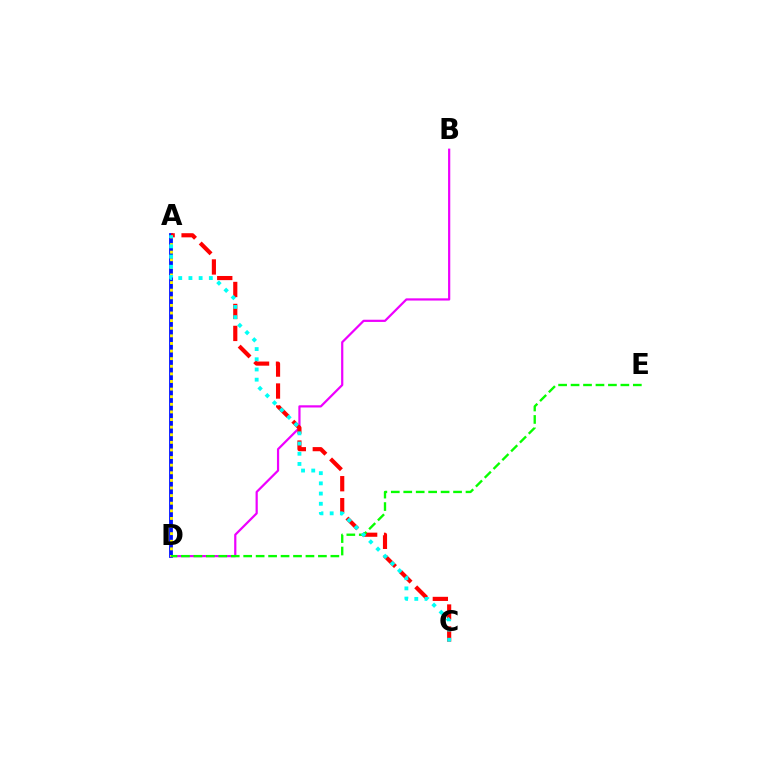{('A', 'D'): [{'color': '#0010ff', 'line_style': 'solid', 'thickness': 2.73}, {'color': '#fcf500', 'line_style': 'dotted', 'thickness': 2.07}], ('B', 'D'): [{'color': '#ee00ff', 'line_style': 'solid', 'thickness': 1.59}], ('A', 'C'): [{'color': '#ff0000', 'line_style': 'dashed', 'thickness': 2.98}, {'color': '#00fff6', 'line_style': 'dotted', 'thickness': 2.77}], ('D', 'E'): [{'color': '#08ff00', 'line_style': 'dashed', 'thickness': 1.69}]}